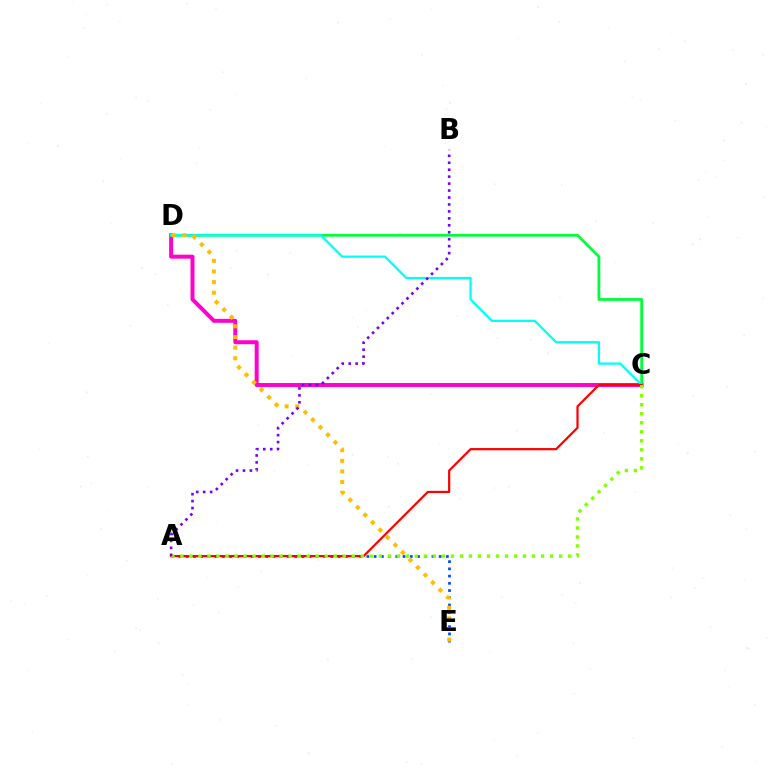{('C', 'D'): [{'color': '#ff00cf', 'line_style': 'solid', 'thickness': 2.86}, {'color': '#00ff39', 'line_style': 'solid', 'thickness': 2.0}, {'color': '#00fff6', 'line_style': 'solid', 'thickness': 1.63}], ('A', 'E'): [{'color': '#004bff', 'line_style': 'dotted', 'thickness': 1.96}], ('A', 'C'): [{'color': '#ff0000', 'line_style': 'solid', 'thickness': 1.59}, {'color': '#84ff00', 'line_style': 'dotted', 'thickness': 2.45}], ('D', 'E'): [{'color': '#ffbd00', 'line_style': 'dotted', 'thickness': 2.89}], ('A', 'B'): [{'color': '#7200ff', 'line_style': 'dotted', 'thickness': 1.89}]}